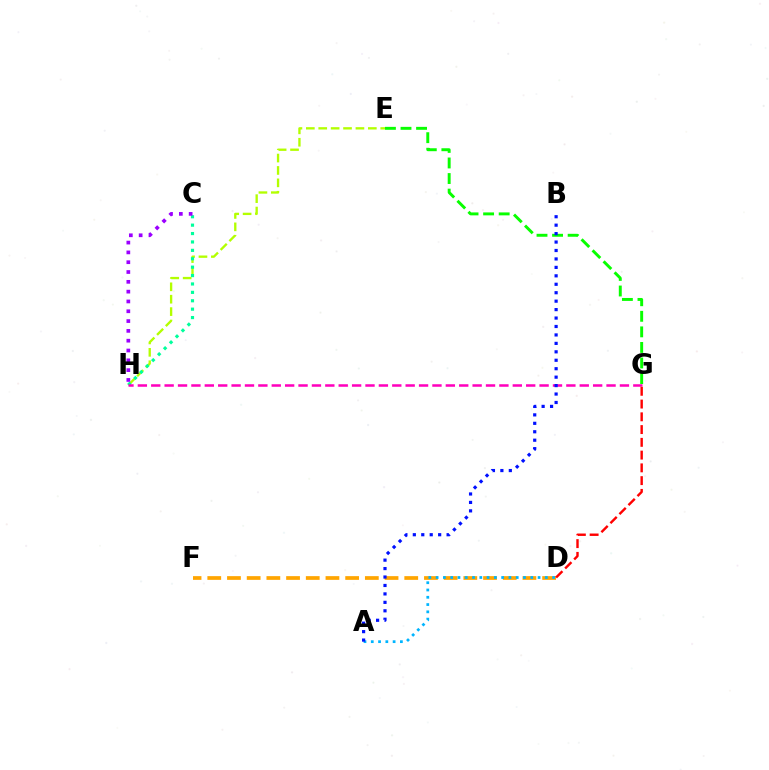{('E', 'H'): [{'color': '#b3ff00', 'line_style': 'dashed', 'thickness': 1.68}], ('C', 'H'): [{'color': '#00ff9d', 'line_style': 'dotted', 'thickness': 2.28}, {'color': '#9b00ff', 'line_style': 'dotted', 'thickness': 2.67}], ('D', 'F'): [{'color': '#ffa500', 'line_style': 'dashed', 'thickness': 2.68}], ('G', 'H'): [{'color': '#ff00bd', 'line_style': 'dashed', 'thickness': 1.82}], ('A', 'D'): [{'color': '#00b5ff', 'line_style': 'dotted', 'thickness': 1.98}], ('E', 'G'): [{'color': '#08ff00', 'line_style': 'dashed', 'thickness': 2.11}], ('A', 'B'): [{'color': '#0010ff', 'line_style': 'dotted', 'thickness': 2.29}], ('D', 'G'): [{'color': '#ff0000', 'line_style': 'dashed', 'thickness': 1.73}]}